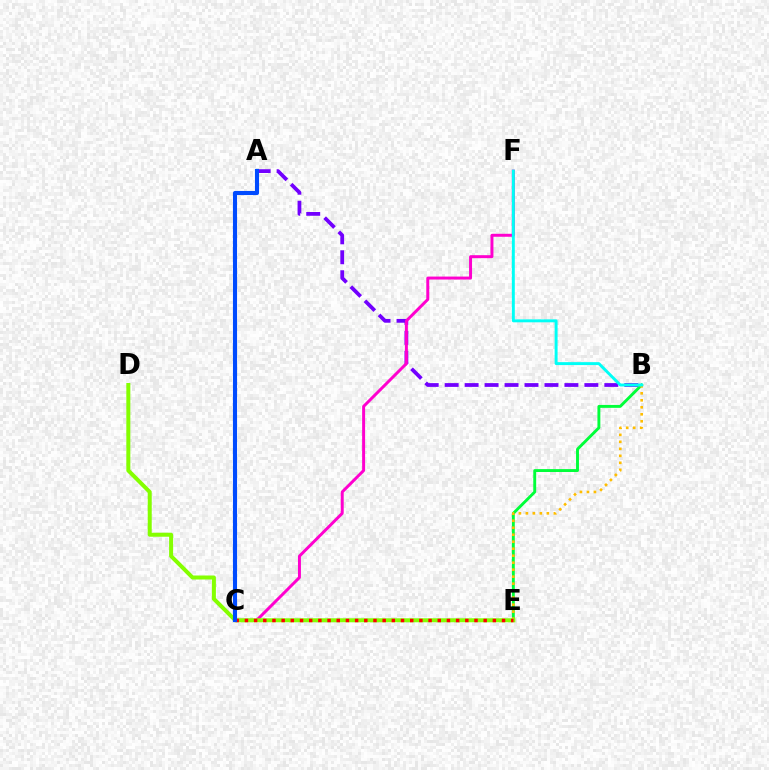{('B', 'E'): [{'color': '#00ff39', 'line_style': 'solid', 'thickness': 2.09}, {'color': '#ffbd00', 'line_style': 'dotted', 'thickness': 1.9}], ('A', 'B'): [{'color': '#7200ff', 'line_style': 'dashed', 'thickness': 2.71}], ('C', 'F'): [{'color': '#ff00cf', 'line_style': 'solid', 'thickness': 2.14}], ('D', 'E'): [{'color': '#84ff00', 'line_style': 'solid', 'thickness': 2.88}], ('B', 'F'): [{'color': '#00fff6', 'line_style': 'solid', 'thickness': 2.11}], ('C', 'E'): [{'color': '#ff0000', 'line_style': 'dotted', 'thickness': 2.5}], ('A', 'C'): [{'color': '#004bff', 'line_style': 'solid', 'thickness': 2.95}]}